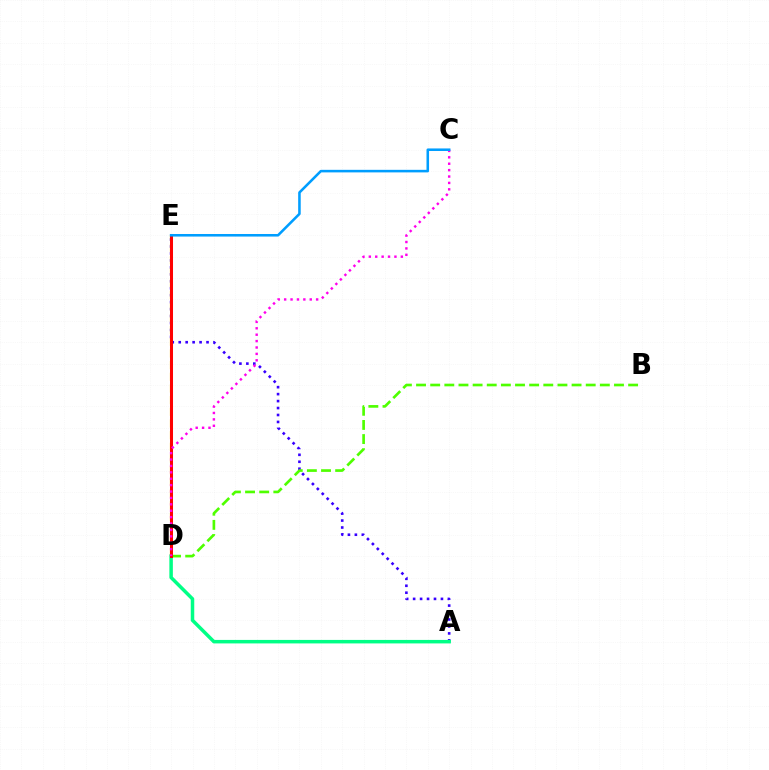{('A', 'E'): [{'color': '#3700ff', 'line_style': 'dotted', 'thickness': 1.89}], ('B', 'D'): [{'color': '#4fff00', 'line_style': 'dashed', 'thickness': 1.92}], ('A', 'D'): [{'color': '#00ff86', 'line_style': 'solid', 'thickness': 2.52}], ('D', 'E'): [{'color': '#ffd500', 'line_style': 'dashed', 'thickness': 1.59}, {'color': '#ff0000', 'line_style': 'solid', 'thickness': 2.17}], ('C', 'D'): [{'color': '#ff00ed', 'line_style': 'dotted', 'thickness': 1.74}], ('C', 'E'): [{'color': '#009eff', 'line_style': 'solid', 'thickness': 1.84}]}